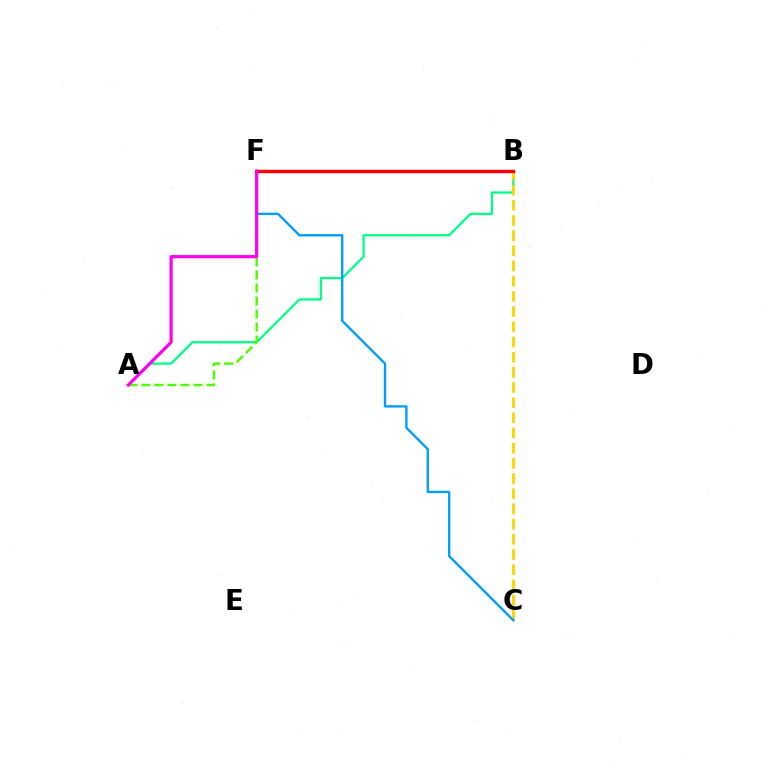{('A', 'B'): [{'color': '#00ff86', 'line_style': 'solid', 'thickness': 1.65}], ('B', 'C'): [{'color': '#ffd500', 'line_style': 'dashed', 'thickness': 2.06}], ('C', 'F'): [{'color': '#009eff', 'line_style': 'solid', 'thickness': 1.71}], ('A', 'F'): [{'color': '#4fff00', 'line_style': 'dashed', 'thickness': 1.77}, {'color': '#ff00ed', 'line_style': 'solid', 'thickness': 2.3}], ('B', 'F'): [{'color': '#3700ff', 'line_style': 'solid', 'thickness': 1.89}, {'color': '#ff0000', 'line_style': 'solid', 'thickness': 2.44}]}